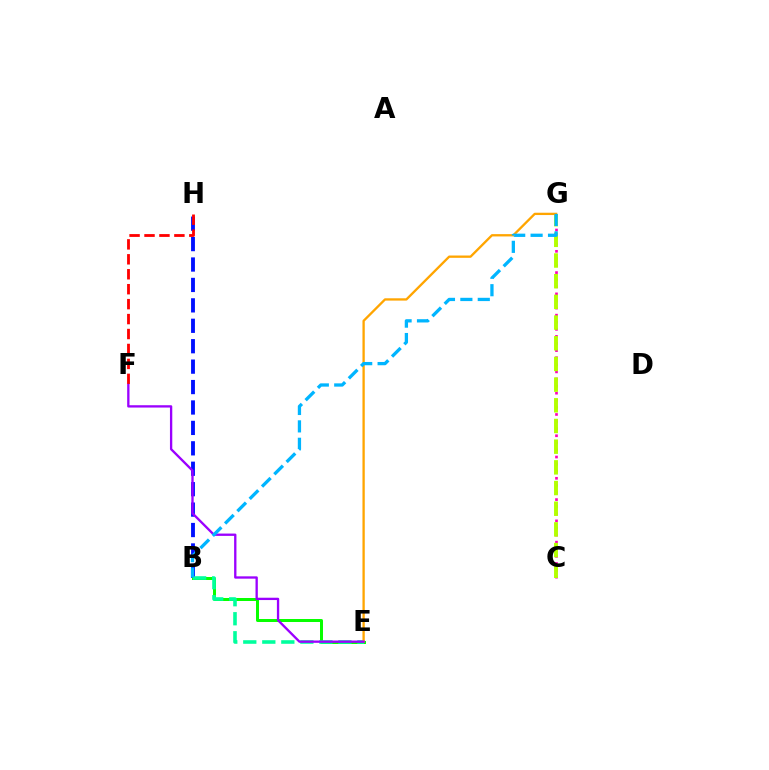{('B', 'H'): [{'color': '#0010ff', 'line_style': 'dashed', 'thickness': 2.77}], ('C', 'G'): [{'color': '#ff00bd', 'line_style': 'dotted', 'thickness': 1.93}, {'color': '#b3ff00', 'line_style': 'dashed', 'thickness': 2.81}], ('F', 'H'): [{'color': '#ff0000', 'line_style': 'dashed', 'thickness': 2.03}], ('B', 'E'): [{'color': '#08ff00', 'line_style': 'solid', 'thickness': 2.16}, {'color': '#00ff9d', 'line_style': 'dashed', 'thickness': 2.58}], ('E', 'G'): [{'color': '#ffa500', 'line_style': 'solid', 'thickness': 1.67}], ('E', 'F'): [{'color': '#9b00ff', 'line_style': 'solid', 'thickness': 1.67}], ('B', 'G'): [{'color': '#00b5ff', 'line_style': 'dashed', 'thickness': 2.37}]}